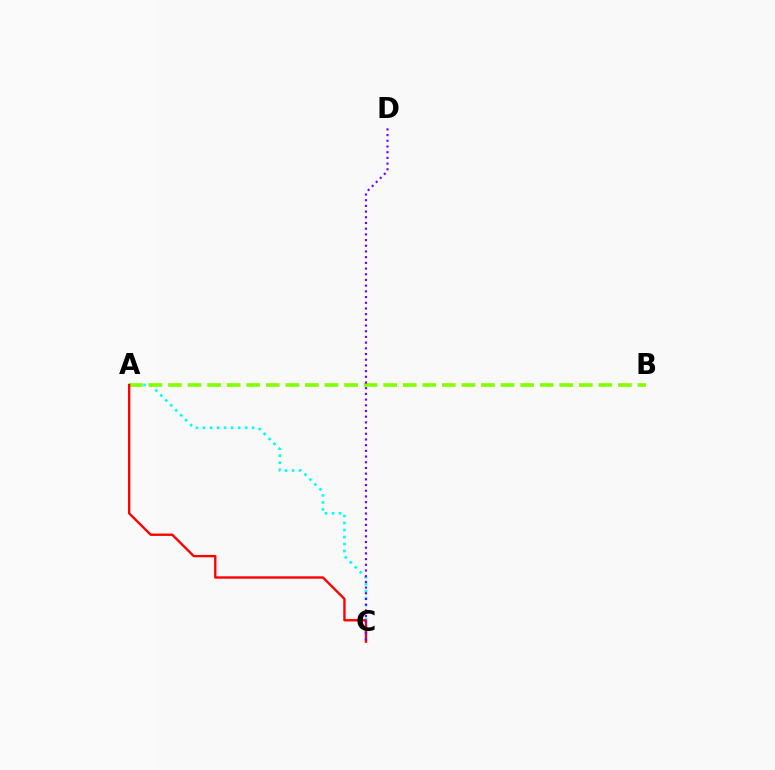{('A', 'C'): [{'color': '#00fff6', 'line_style': 'dotted', 'thickness': 1.91}, {'color': '#ff0000', 'line_style': 'solid', 'thickness': 1.7}], ('A', 'B'): [{'color': '#84ff00', 'line_style': 'dashed', 'thickness': 2.66}], ('C', 'D'): [{'color': '#7200ff', 'line_style': 'dotted', 'thickness': 1.55}]}